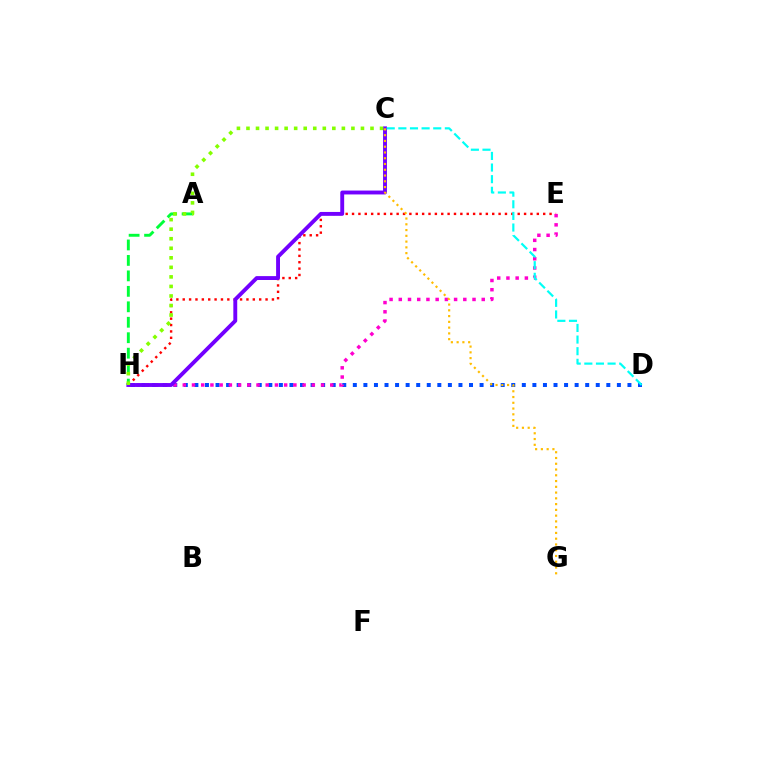{('E', 'H'): [{'color': '#ff0000', 'line_style': 'dotted', 'thickness': 1.73}, {'color': '#ff00cf', 'line_style': 'dotted', 'thickness': 2.5}], ('D', 'H'): [{'color': '#004bff', 'line_style': 'dotted', 'thickness': 2.87}], ('C', 'H'): [{'color': '#7200ff', 'line_style': 'solid', 'thickness': 2.8}, {'color': '#84ff00', 'line_style': 'dotted', 'thickness': 2.59}], ('C', 'D'): [{'color': '#00fff6', 'line_style': 'dashed', 'thickness': 1.58}], ('C', 'G'): [{'color': '#ffbd00', 'line_style': 'dotted', 'thickness': 1.57}], ('A', 'H'): [{'color': '#00ff39', 'line_style': 'dashed', 'thickness': 2.1}]}